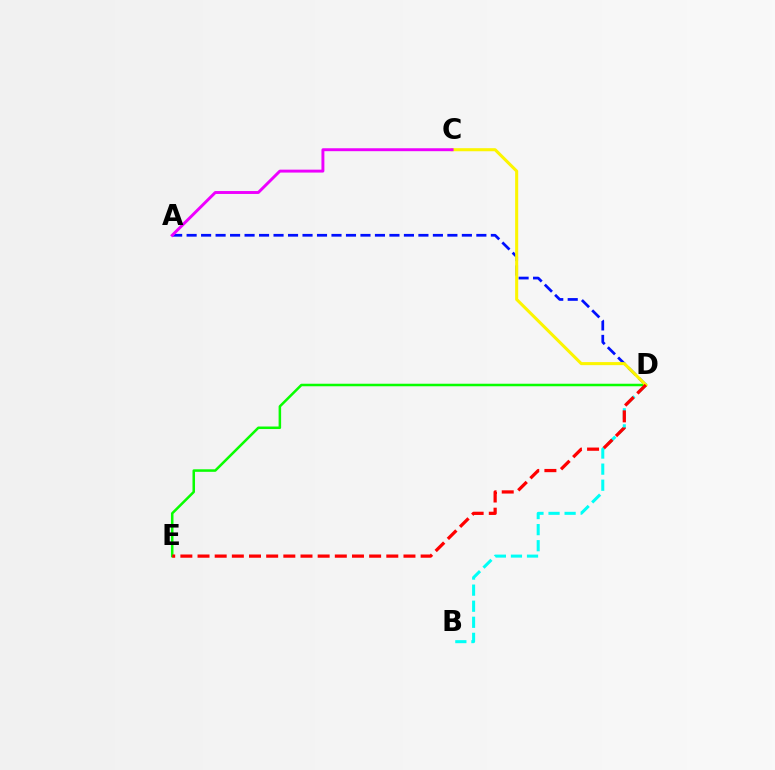{('B', 'D'): [{'color': '#00fff6', 'line_style': 'dashed', 'thickness': 2.18}], ('A', 'D'): [{'color': '#0010ff', 'line_style': 'dashed', 'thickness': 1.97}], ('D', 'E'): [{'color': '#08ff00', 'line_style': 'solid', 'thickness': 1.82}, {'color': '#ff0000', 'line_style': 'dashed', 'thickness': 2.33}], ('C', 'D'): [{'color': '#fcf500', 'line_style': 'solid', 'thickness': 2.2}], ('A', 'C'): [{'color': '#ee00ff', 'line_style': 'solid', 'thickness': 2.11}]}